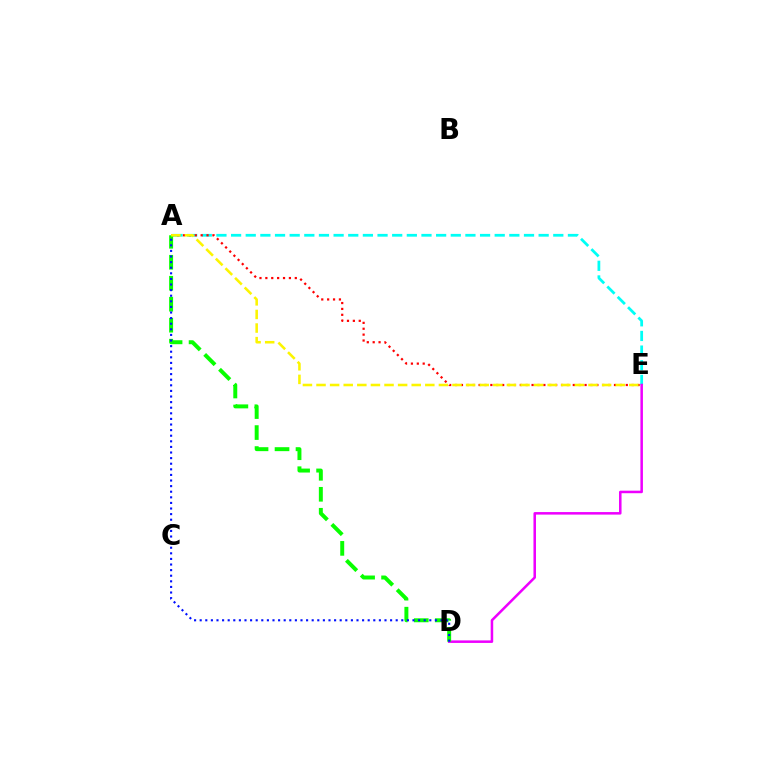{('A', 'E'): [{'color': '#00fff6', 'line_style': 'dashed', 'thickness': 1.99}, {'color': '#ff0000', 'line_style': 'dotted', 'thickness': 1.6}, {'color': '#fcf500', 'line_style': 'dashed', 'thickness': 1.85}], ('D', 'E'): [{'color': '#ee00ff', 'line_style': 'solid', 'thickness': 1.82}], ('A', 'D'): [{'color': '#08ff00', 'line_style': 'dashed', 'thickness': 2.85}, {'color': '#0010ff', 'line_style': 'dotted', 'thickness': 1.52}]}